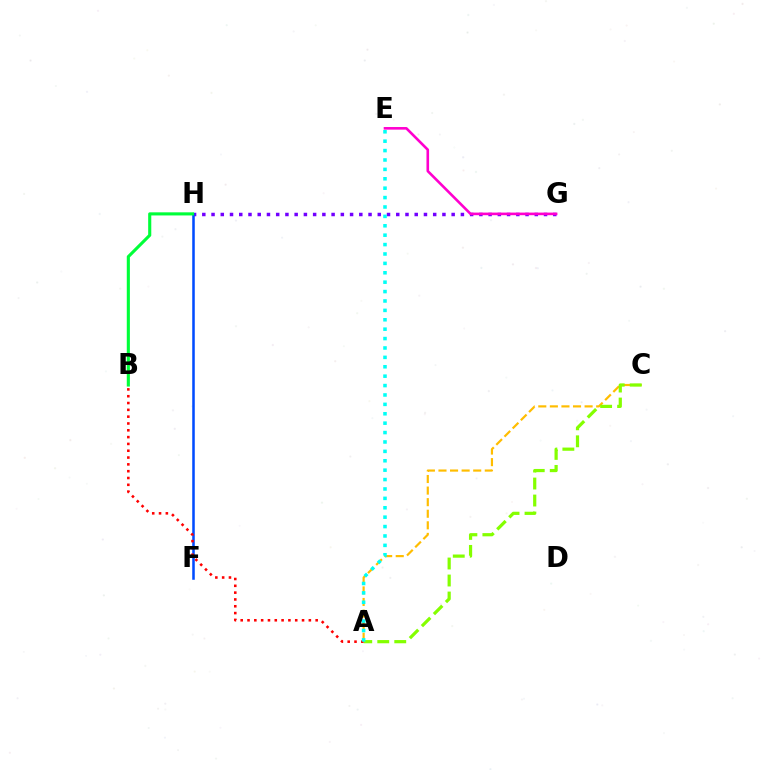{('G', 'H'): [{'color': '#7200ff', 'line_style': 'dotted', 'thickness': 2.51}], ('F', 'H'): [{'color': '#004bff', 'line_style': 'solid', 'thickness': 1.83}], ('A', 'C'): [{'color': '#ffbd00', 'line_style': 'dashed', 'thickness': 1.57}, {'color': '#84ff00', 'line_style': 'dashed', 'thickness': 2.31}], ('E', 'G'): [{'color': '#ff00cf', 'line_style': 'solid', 'thickness': 1.88}], ('B', 'H'): [{'color': '#00ff39', 'line_style': 'solid', 'thickness': 2.24}], ('A', 'B'): [{'color': '#ff0000', 'line_style': 'dotted', 'thickness': 1.85}], ('A', 'E'): [{'color': '#00fff6', 'line_style': 'dotted', 'thickness': 2.55}]}